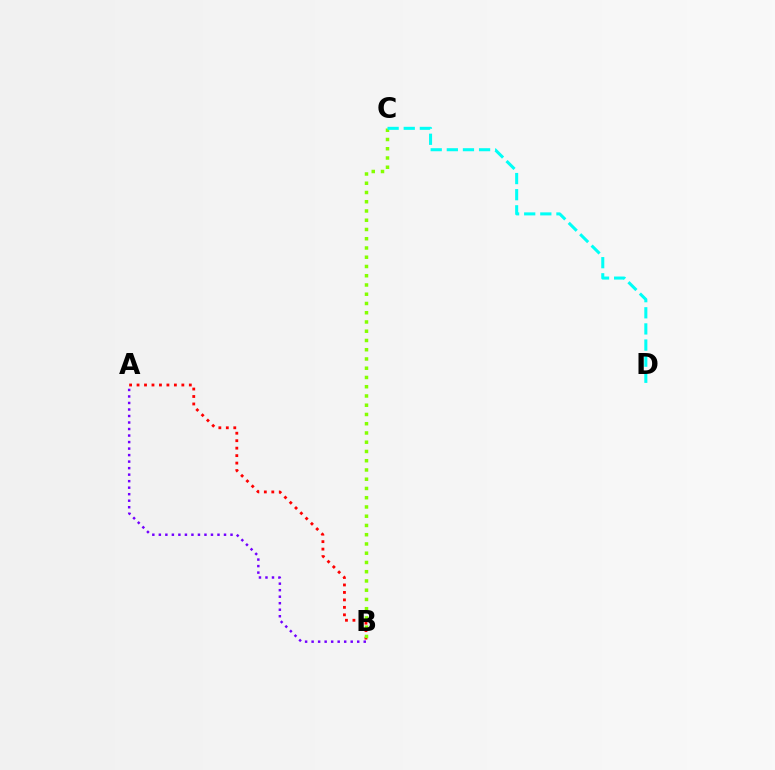{('A', 'B'): [{'color': '#7200ff', 'line_style': 'dotted', 'thickness': 1.77}, {'color': '#ff0000', 'line_style': 'dotted', 'thickness': 2.03}], ('B', 'C'): [{'color': '#84ff00', 'line_style': 'dotted', 'thickness': 2.51}], ('C', 'D'): [{'color': '#00fff6', 'line_style': 'dashed', 'thickness': 2.19}]}